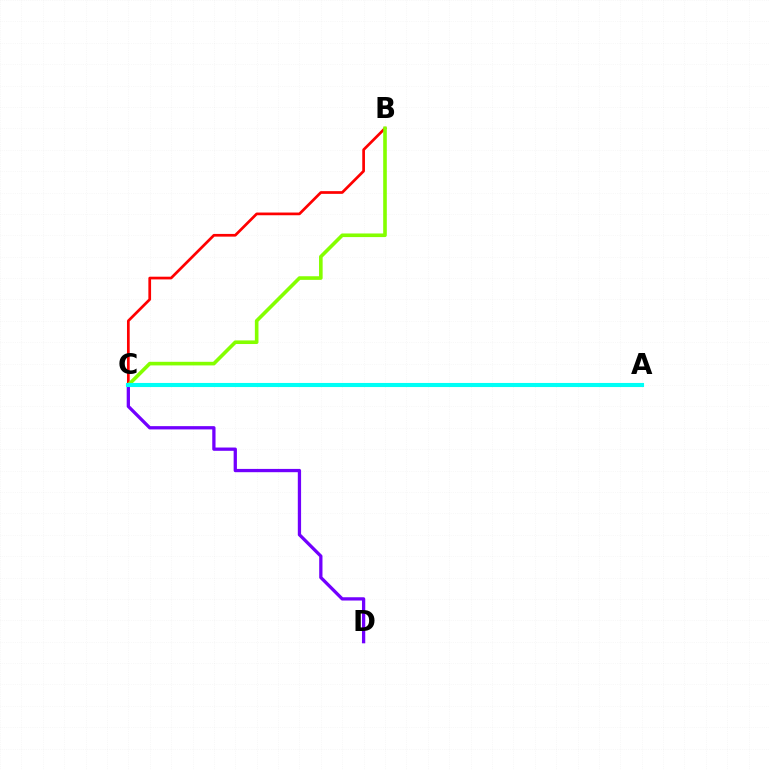{('B', 'C'): [{'color': '#ff0000', 'line_style': 'solid', 'thickness': 1.95}, {'color': '#84ff00', 'line_style': 'solid', 'thickness': 2.6}], ('C', 'D'): [{'color': '#7200ff', 'line_style': 'solid', 'thickness': 2.36}], ('A', 'C'): [{'color': '#00fff6', 'line_style': 'solid', 'thickness': 2.95}]}